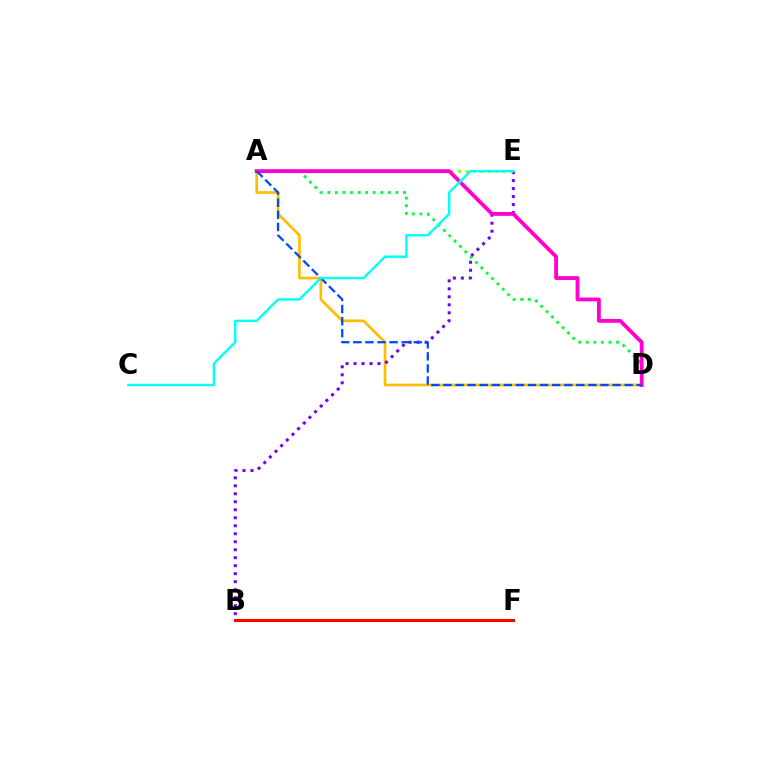{('A', 'D'): [{'color': '#ffbd00', 'line_style': 'solid', 'thickness': 1.93}, {'color': '#00ff39', 'line_style': 'dotted', 'thickness': 2.06}, {'color': '#ff00cf', 'line_style': 'solid', 'thickness': 2.76}, {'color': '#004bff', 'line_style': 'dashed', 'thickness': 1.64}], ('B', 'E'): [{'color': '#7200ff', 'line_style': 'dotted', 'thickness': 2.17}], ('A', 'E'): [{'color': '#84ff00', 'line_style': 'dotted', 'thickness': 2.02}], ('B', 'F'): [{'color': '#ff0000', 'line_style': 'solid', 'thickness': 2.19}], ('C', 'E'): [{'color': '#00fff6', 'line_style': 'solid', 'thickness': 1.71}]}